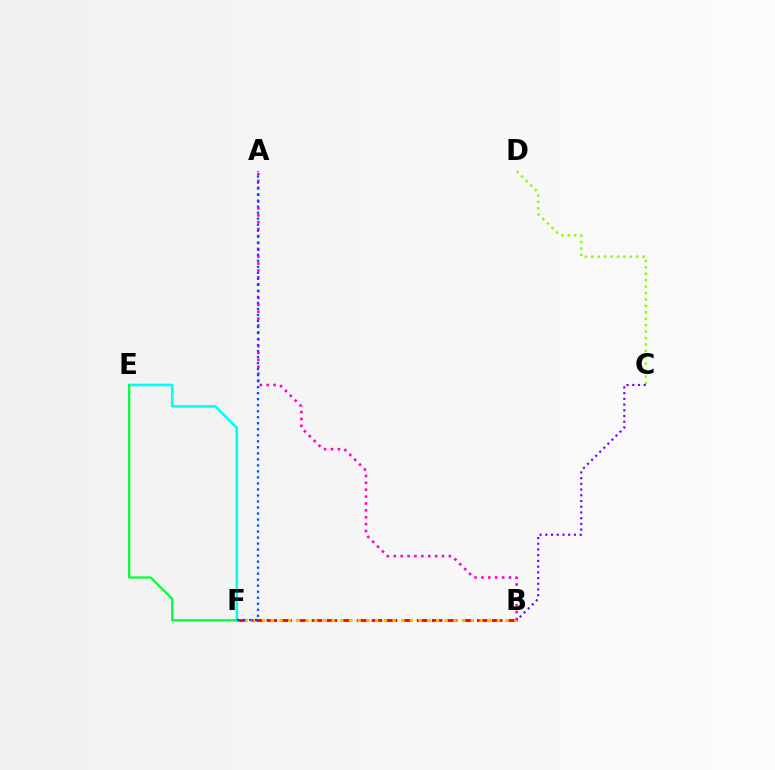{('B', 'F'): [{'color': '#ff0000', 'line_style': 'dashed', 'thickness': 2.04}, {'color': '#ffbd00', 'line_style': 'dotted', 'thickness': 2.36}], ('B', 'C'): [{'color': '#7200ff', 'line_style': 'dotted', 'thickness': 1.55}], ('E', 'F'): [{'color': '#00fff6', 'line_style': 'solid', 'thickness': 1.89}, {'color': '#00ff39', 'line_style': 'solid', 'thickness': 1.61}], ('A', 'B'): [{'color': '#ff00cf', 'line_style': 'dotted', 'thickness': 1.87}], ('C', 'D'): [{'color': '#84ff00', 'line_style': 'dotted', 'thickness': 1.74}], ('A', 'F'): [{'color': '#004bff', 'line_style': 'dotted', 'thickness': 1.63}]}